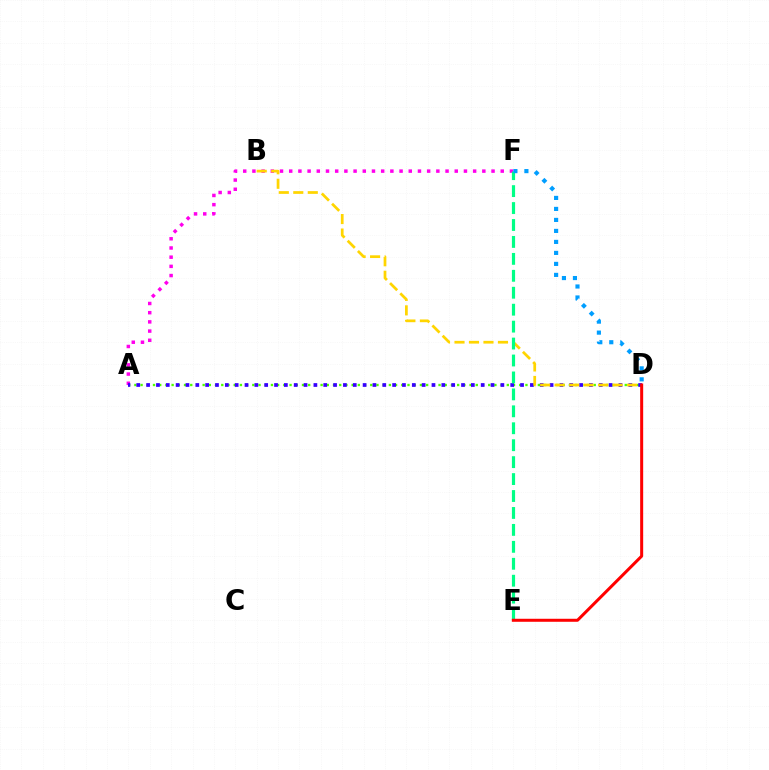{('A', 'D'): [{'color': '#4fff00', 'line_style': 'dotted', 'thickness': 1.69}, {'color': '#3700ff', 'line_style': 'dotted', 'thickness': 2.67}], ('A', 'F'): [{'color': '#ff00ed', 'line_style': 'dotted', 'thickness': 2.5}], ('B', 'D'): [{'color': '#ffd500', 'line_style': 'dashed', 'thickness': 1.97}], ('E', 'F'): [{'color': '#00ff86', 'line_style': 'dashed', 'thickness': 2.3}], ('D', 'E'): [{'color': '#ff0000', 'line_style': 'solid', 'thickness': 2.17}], ('D', 'F'): [{'color': '#009eff', 'line_style': 'dotted', 'thickness': 2.99}]}